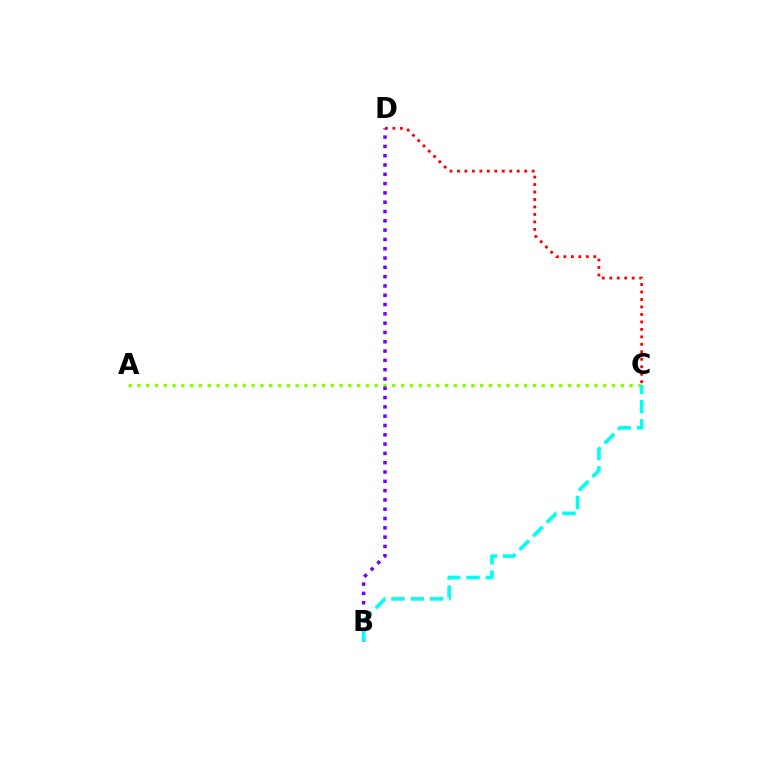{('A', 'C'): [{'color': '#84ff00', 'line_style': 'dotted', 'thickness': 2.39}], ('C', 'D'): [{'color': '#ff0000', 'line_style': 'dotted', 'thickness': 2.03}], ('B', 'D'): [{'color': '#7200ff', 'line_style': 'dotted', 'thickness': 2.53}], ('B', 'C'): [{'color': '#00fff6', 'line_style': 'dashed', 'thickness': 2.62}]}